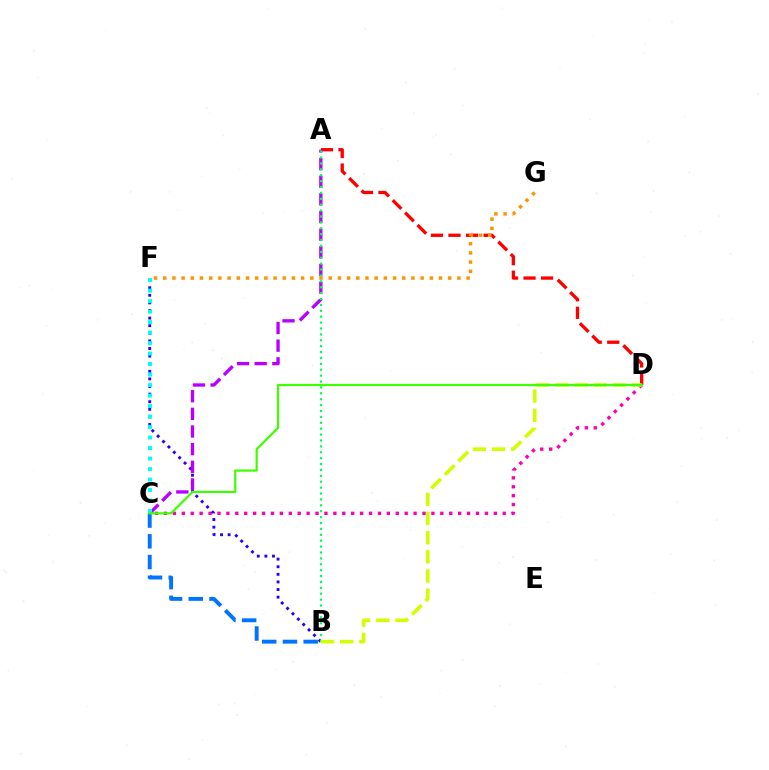{('A', 'D'): [{'color': '#ff0000', 'line_style': 'dashed', 'thickness': 2.38}], ('C', 'D'): [{'color': '#ff00ac', 'line_style': 'dotted', 'thickness': 2.42}, {'color': '#3dff00', 'line_style': 'solid', 'thickness': 1.59}], ('B', 'F'): [{'color': '#2500ff', 'line_style': 'dotted', 'thickness': 2.07}], ('A', 'C'): [{'color': '#b900ff', 'line_style': 'dashed', 'thickness': 2.4}], ('B', 'C'): [{'color': '#0074ff', 'line_style': 'dashed', 'thickness': 2.82}], ('A', 'B'): [{'color': '#00ff5c', 'line_style': 'dotted', 'thickness': 1.6}], ('F', 'G'): [{'color': '#ff9400', 'line_style': 'dotted', 'thickness': 2.5}], ('B', 'D'): [{'color': '#d1ff00', 'line_style': 'dashed', 'thickness': 2.6}], ('C', 'F'): [{'color': '#00fff6', 'line_style': 'dotted', 'thickness': 2.85}]}